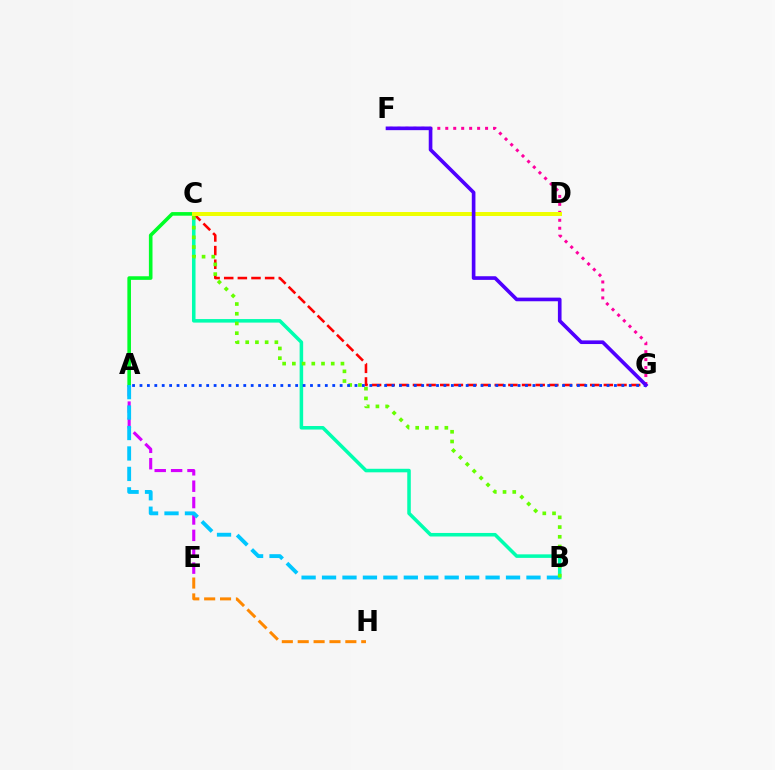{('B', 'C'): [{'color': '#00ffaf', 'line_style': 'solid', 'thickness': 2.55}, {'color': '#66ff00', 'line_style': 'dotted', 'thickness': 2.64}], ('A', 'E'): [{'color': '#d600ff', 'line_style': 'dashed', 'thickness': 2.23}], ('A', 'C'): [{'color': '#00ff27', 'line_style': 'solid', 'thickness': 2.6}], ('F', 'G'): [{'color': '#ff00a0', 'line_style': 'dotted', 'thickness': 2.16}, {'color': '#4f00ff', 'line_style': 'solid', 'thickness': 2.62}], ('A', 'B'): [{'color': '#00c7ff', 'line_style': 'dashed', 'thickness': 2.78}], ('C', 'G'): [{'color': '#ff0000', 'line_style': 'dashed', 'thickness': 1.85}], ('E', 'H'): [{'color': '#ff8800', 'line_style': 'dashed', 'thickness': 2.16}], ('A', 'G'): [{'color': '#003fff', 'line_style': 'dotted', 'thickness': 2.01}], ('C', 'D'): [{'color': '#eeff00', 'line_style': 'solid', 'thickness': 2.87}]}